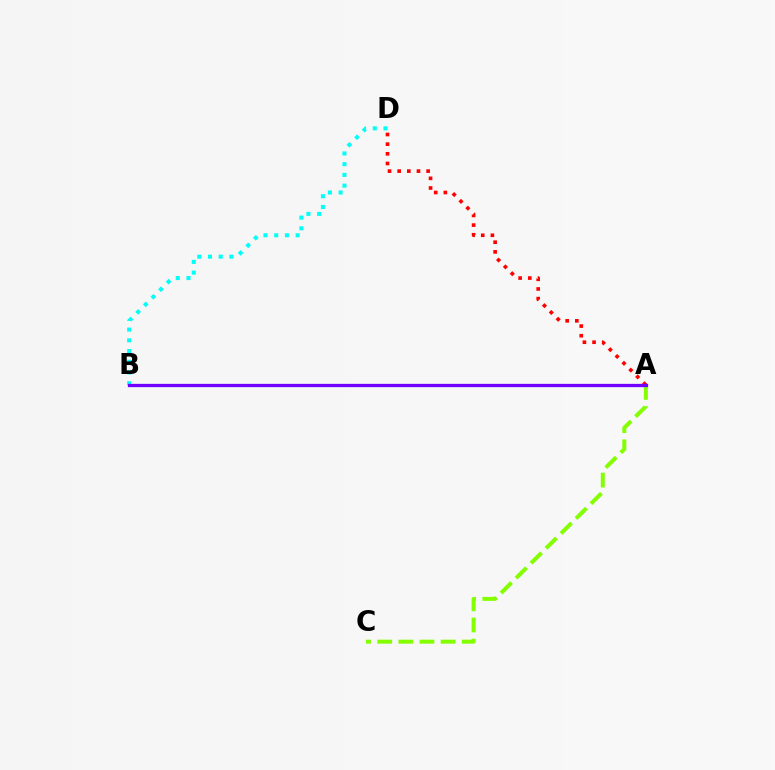{('B', 'D'): [{'color': '#00fff6', 'line_style': 'dotted', 'thickness': 2.91}], ('A', 'D'): [{'color': '#ff0000', 'line_style': 'dotted', 'thickness': 2.62}], ('A', 'C'): [{'color': '#84ff00', 'line_style': 'dashed', 'thickness': 2.87}], ('A', 'B'): [{'color': '#7200ff', 'line_style': 'solid', 'thickness': 2.37}]}